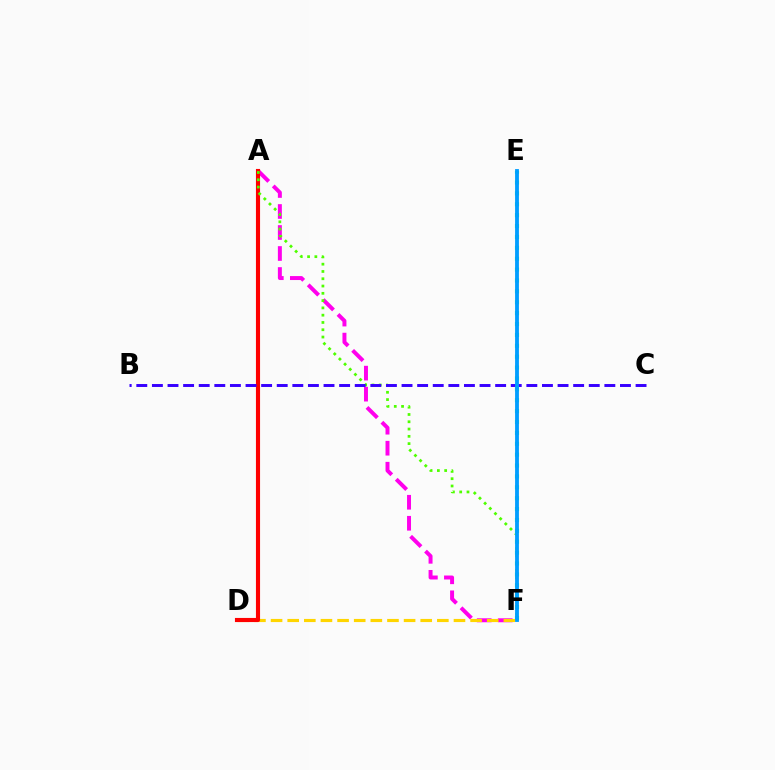{('E', 'F'): [{'color': '#00ff86', 'line_style': 'dotted', 'thickness': 2.96}, {'color': '#009eff', 'line_style': 'solid', 'thickness': 2.75}], ('A', 'F'): [{'color': '#ff00ed', 'line_style': 'dashed', 'thickness': 2.85}, {'color': '#4fff00', 'line_style': 'dotted', 'thickness': 1.98}], ('D', 'F'): [{'color': '#ffd500', 'line_style': 'dashed', 'thickness': 2.26}], ('A', 'D'): [{'color': '#ff0000', 'line_style': 'solid', 'thickness': 2.96}], ('B', 'C'): [{'color': '#3700ff', 'line_style': 'dashed', 'thickness': 2.12}]}